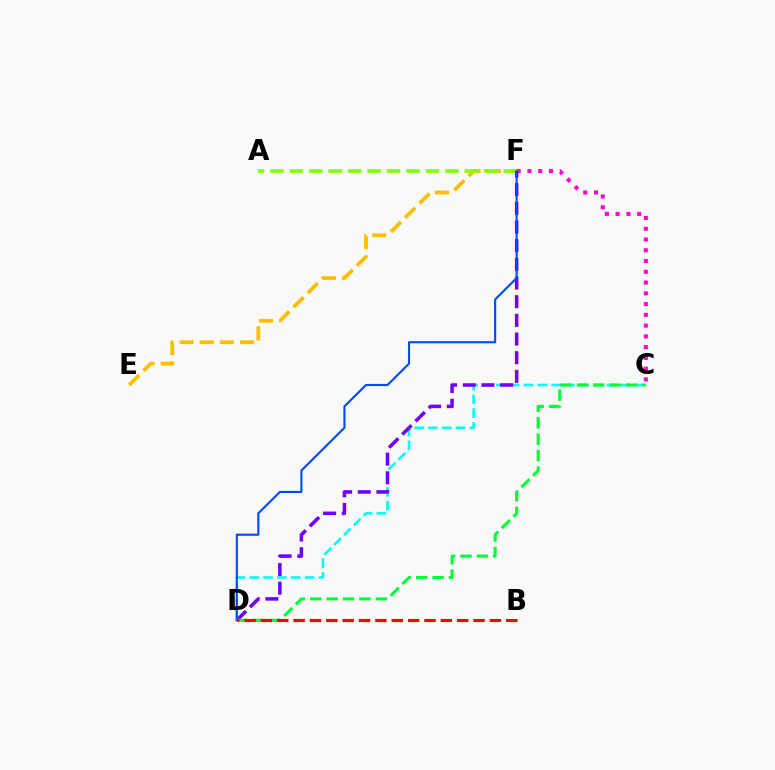{('C', 'D'): [{'color': '#00fff6', 'line_style': 'dashed', 'thickness': 1.88}, {'color': '#00ff39', 'line_style': 'dashed', 'thickness': 2.23}], ('E', 'F'): [{'color': '#ffbd00', 'line_style': 'dashed', 'thickness': 2.74}], ('C', 'F'): [{'color': '#ff00cf', 'line_style': 'dotted', 'thickness': 2.92}], ('A', 'F'): [{'color': '#84ff00', 'line_style': 'dashed', 'thickness': 2.64}], ('D', 'F'): [{'color': '#7200ff', 'line_style': 'dashed', 'thickness': 2.54}, {'color': '#004bff', 'line_style': 'solid', 'thickness': 1.53}], ('B', 'D'): [{'color': '#ff0000', 'line_style': 'dashed', 'thickness': 2.22}]}